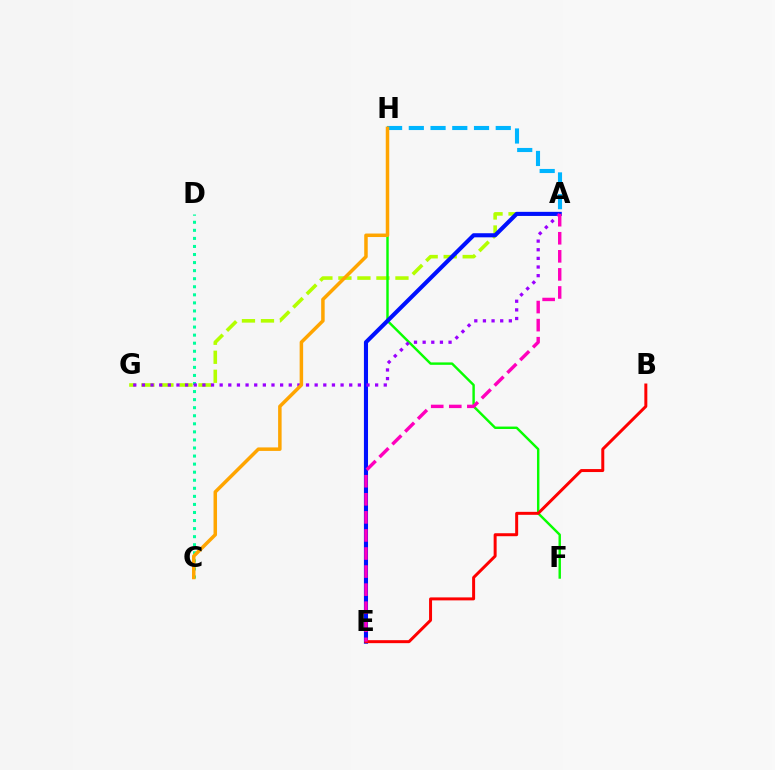{('A', 'H'): [{'color': '#00b5ff', 'line_style': 'dashed', 'thickness': 2.95}], ('A', 'G'): [{'color': '#b3ff00', 'line_style': 'dashed', 'thickness': 2.58}, {'color': '#9b00ff', 'line_style': 'dotted', 'thickness': 2.35}], ('C', 'D'): [{'color': '#00ff9d', 'line_style': 'dotted', 'thickness': 2.19}], ('F', 'H'): [{'color': '#08ff00', 'line_style': 'solid', 'thickness': 1.75}], ('A', 'E'): [{'color': '#0010ff', 'line_style': 'solid', 'thickness': 2.95}, {'color': '#ff00bd', 'line_style': 'dashed', 'thickness': 2.45}], ('C', 'H'): [{'color': '#ffa500', 'line_style': 'solid', 'thickness': 2.52}], ('B', 'E'): [{'color': '#ff0000', 'line_style': 'solid', 'thickness': 2.15}]}